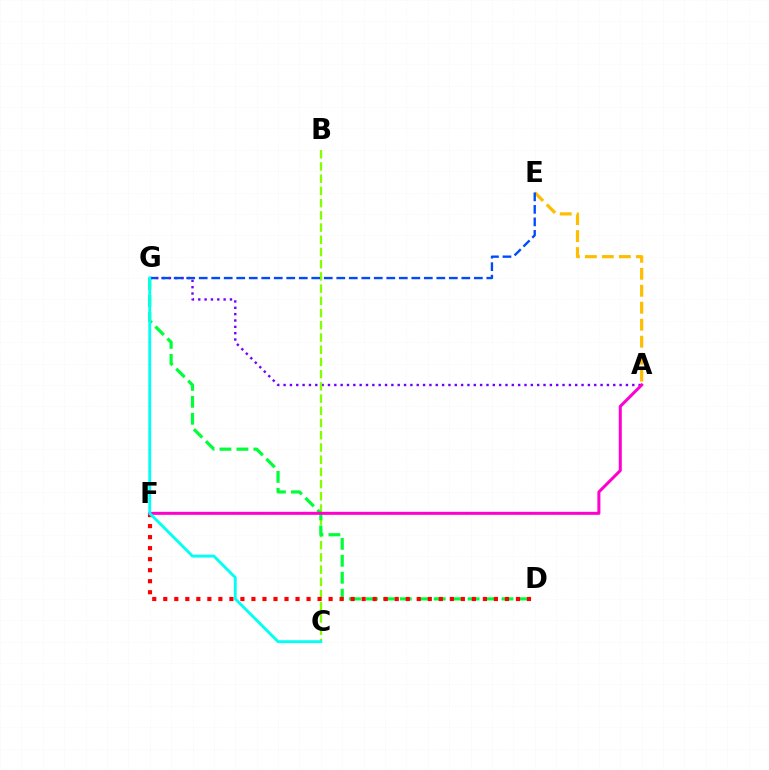{('A', 'E'): [{'color': '#ffbd00', 'line_style': 'dashed', 'thickness': 2.31}], ('A', 'G'): [{'color': '#7200ff', 'line_style': 'dotted', 'thickness': 1.72}], ('B', 'C'): [{'color': '#84ff00', 'line_style': 'dashed', 'thickness': 1.66}], ('D', 'G'): [{'color': '#00ff39', 'line_style': 'dashed', 'thickness': 2.3}], ('E', 'G'): [{'color': '#004bff', 'line_style': 'dashed', 'thickness': 1.7}], ('D', 'F'): [{'color': '#ff0000', 'line_style': 'dotted', 'thickness': 2.99}], ('A', 'F'): [{'color': '#ff00cf', 'line_style': 'solid', 'thickness': 2.17}], ('C', 'G'): [{'color': '#00fff6', 'line_style': 'solid', 'thickness': 2.06}]}